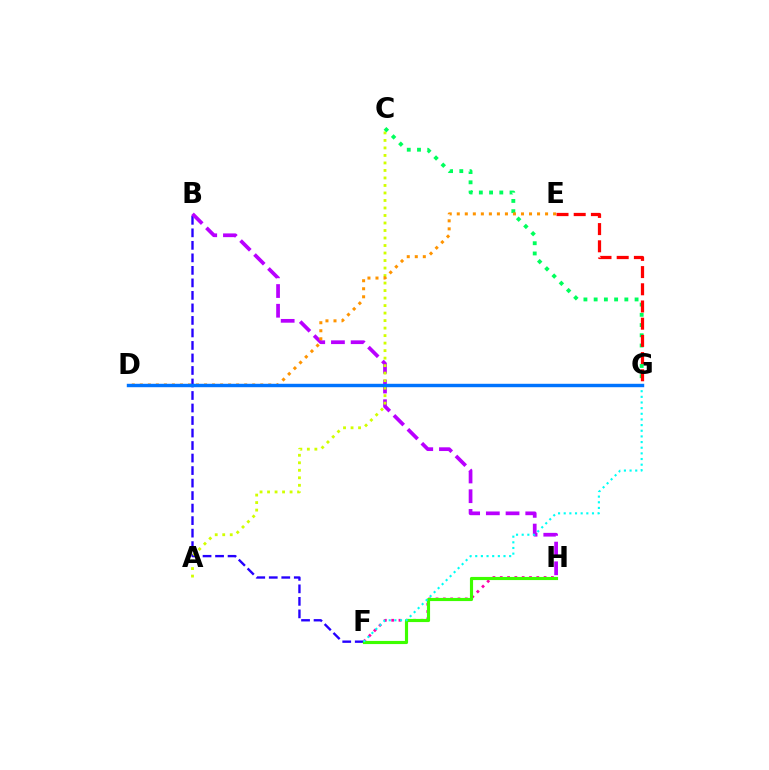{('B', 'F'): [{'color': '#2500ff', 'line_style': 'dashed', 'thickness': 1.7}], ('B', 'H'): [{'color': '#b900ff', 'line_style': 'dashed', 'thickness': 2.68}], ('A', 'C'): [{'color': '#d1ff00', 'line_style': 'dotted', 'thickness': 2.04}], ('F', 'H'): [{'color': '#ff00ac', 'line_style': 'dotted', 'thickness': 1.99}, {'color': '#3dff00', 'line_style': 'solid', 'thickness': 2.26}], ('C', 'G'): [{'color': '#00ff5c', 'line_style': 'dotted', 'thickness': 2.78}], ('D', 'E'): [{'color': '#ff9400', 'line_style': 'dotted', 'thickness': 2.18}], ('F', 'G'): [{'color': '#00fff6', 'line_style': 'dotted', 'thickness': 1.54}], ('D', 'G'): [{'color': '#0074ff', 'line_style': 'solid', 'thickness': 2.47}], ('E', 'G'): [{'color': '#ff0000', 'line_style': 'dashed', 'thickness': 2.34}]}